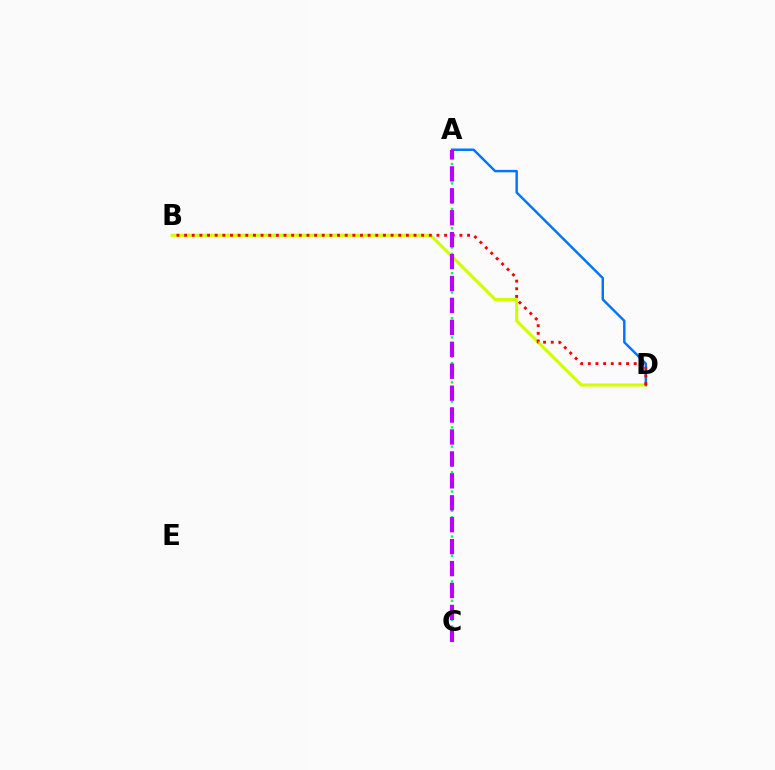{('A', 'C'): [{'color': '#00ff5c', 'line_style': 'dotted', 'thickness': 1.74}, {'color': '#b900ff', 'line_style': 'dashed', 'thickness': 2.98}], ('B', 'D'): [{'color': '#d1ff00', 'line_style': 'solid', 'thickness': 2.25}, {'color': '#ff0000', 'line_style': 'dotted', 'thickness': 2.08}], ('A', 'D'): [{'color': '#0074ff', 'line_style': 'solid', 'thickness': 1.76}]}